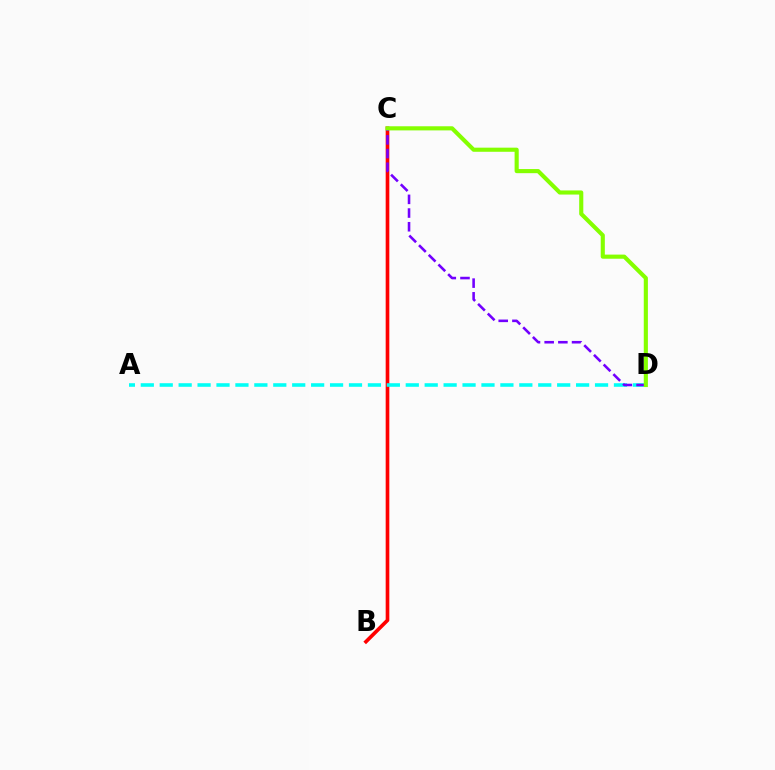{('B', 'C'): [{'color': '#ff0000', 'line_style': 'solid', 'thickness': 2.62}], ('A', 'D'): [{'color': '#00fff6', 'line_style': 'dashed', 'thickness': 2.57}], ('C', 'D'): [{'color': '#7200ff', 'line_style': 'dashed', 'thickness': 1.86}, {'color': '#84ff00', 'line_style': 'solid', 'thickness': 2.97}]}